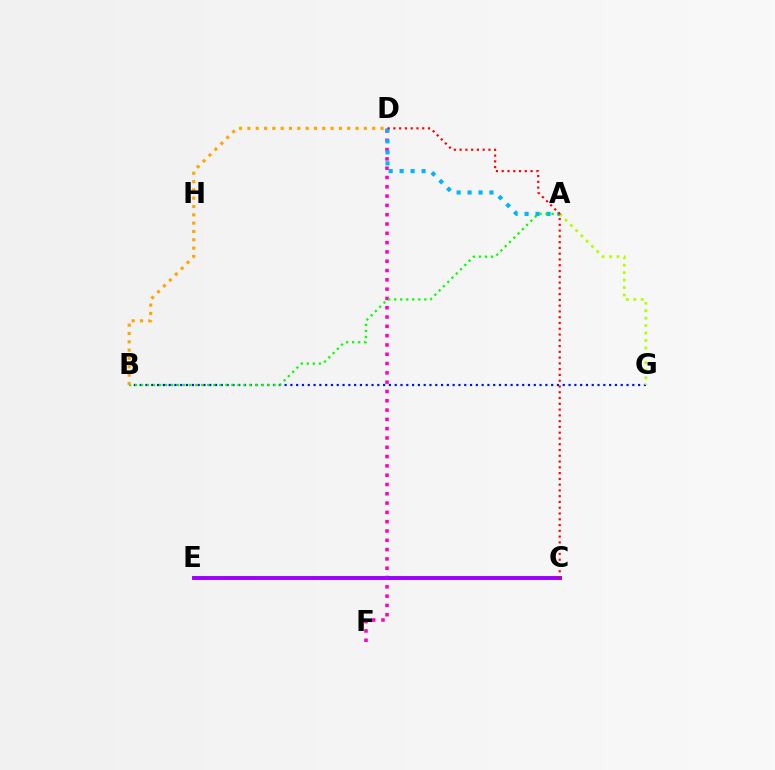{('C', 'E'): [{'color': '#00ff9d', 'line_style': 'dotted', 'thickness': 2.02}, {'color': '#9b00ff', 'line_style': 'solid', 'thickness': 2.81}], ('D', 'F'): [{'color': '#ff00bd', 'line_style': 'dotted', 'thickness': 2.53}], ('B', 'G'): [{'color': '#0010ff', 'line_style': 'dotted', 'thickness': 1.57}], ('A', 'G'): [{'color': '#b3ff00', 'line_style': 'dotted', 'thickness': 2.02}], ('A', 'D'): [{'color': '#00b5ff', 'line_style': 'dotted', 'thickness': 2.98}], ('A', 'B'): [{'color': '#08ff00', 'line_style': 'dotted', 'thickness': 1.64}], ('B', 'D'): [{'color': '#ffa500', 'line_style': 'dotted', 'thickness': 2.26}], ('C', 'D'): [{'color': '#ff0000', 'line_style': 'dotted', 'thickness': 1.57}]}